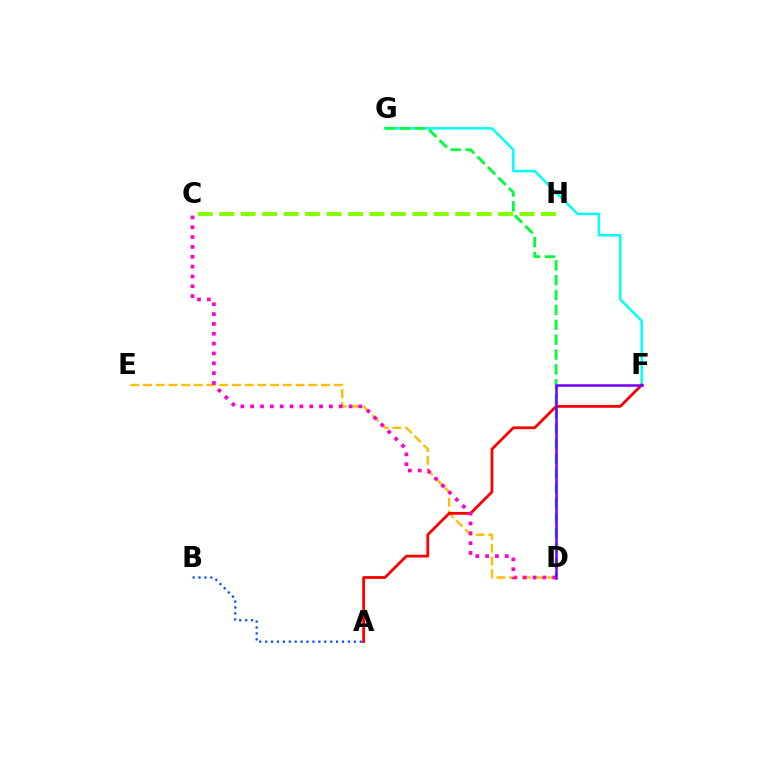{('F', 'G'): [{'color': '#00fff6', 'line_style': 'solid', 'thickness': 1.8}], ('C', 'H'): [{'color': '#84ff00', 'line_style': 'dashed', 'thickness': 2.91}], ('A', 'B'): [{'color': '#004bff', 'line_style': 'dotted', 'thickness': 1.61}], ('D', 'E'): [{'color': '#ffbd00', 'line_style': 'dashed', 'thickness': 1.73}], ('D', 'G'): [{'color': '#00ff39', 'line_style': 'dashed', 'thickness': 2.02}], ('A', 'F'): [{'color': '#ff0000', 'line_style': 'solid', 'thickness': 2.01}], ('C', 'D'): [{'color': '#ff00cf', 'line_style': 'dotted', 'thickness': 2.67}], ('D', 'F'): [{'color': '#7200ff', 'line_style': 'solid', 'thickness': 1.82}]}